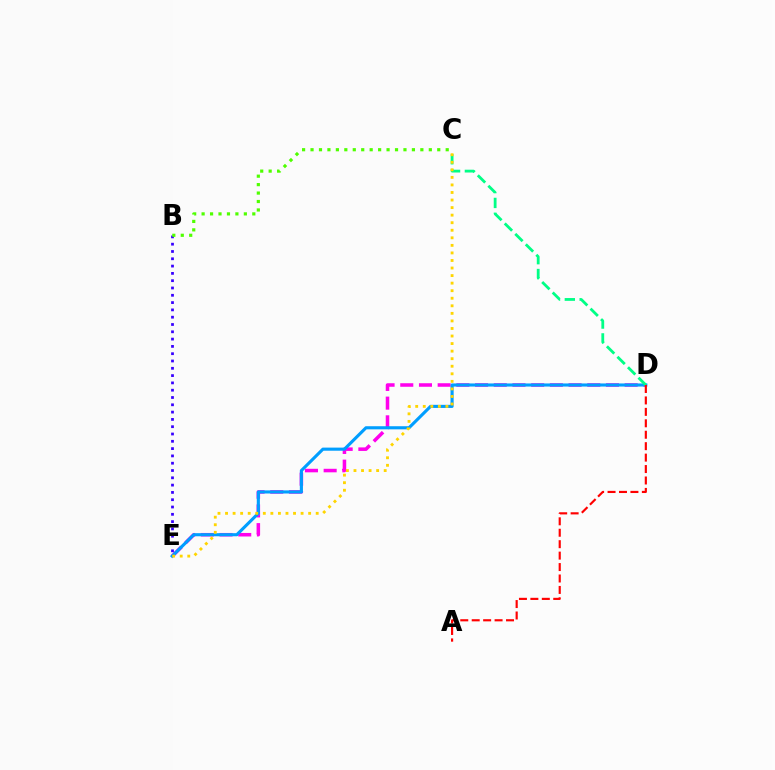{('D', 'E'): [{'color': '#ff00ed', 'line_style': 'dashed', 'thickness': 2.54}, {'color': '#009eff', 'line_style': 'solid', 'thickness': 2.24}], ('C', 'D'): [{'color': '#00ff86', 'line_style': 'dashed', 'thickness': 2.02}], ('B', 'E'): [{'color': '#3700ff', 'line_style': 'dotted', 'thickness': 1.98}], ('A', 'D'): [{'color': '#ff0000', 'line_style': 'dashed', 'thickness': 1.55}], ('B', 'C'): [{'color': '#4fff00', 'line_style': 'dotted', 'thickness': 2.3}], ('C', 'E'): [{'color': '#ffd500', 'line_style': 'dotted', 'thickness': 2.05}]}